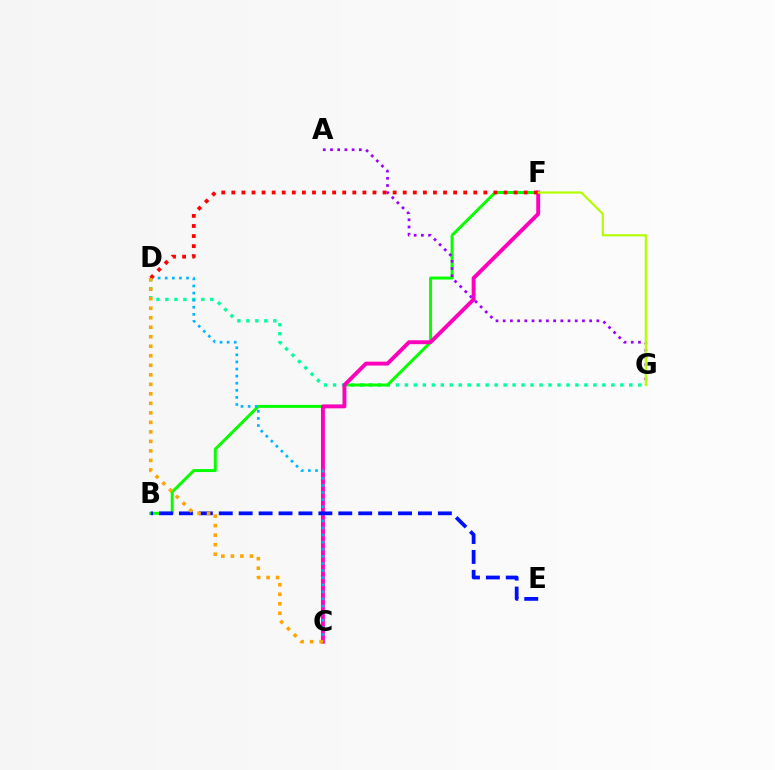{('D', 'G'): [{'color': '#00ff9d', 'line_style': 'dotted', 'thickness': 2.44}], ('B', 'F'): [{'color': '#08ff00', 'line_style': 'solid', 'thickness': 2.15}], ('C', 'F'): [{'color': '#ff00bd', 'line_style': 'solid', 'thickness': 2.81}], ('C', 'D'): [{'color': '#00b5ff', 'line_style': 'dotted', 'thickness': 1.93}, {'color': '#ffa500', 'line_style': 'dotted', 'thickness': 2.58}], ('A', 'G'): [{'color': '#9b00ff', 'line_style': 'dotted', 'thickness': 1.96}], ('F', 'G'): [{'color': '#b3ff00', 'line_style': 'solid', 'thickness': 1.58}], ('D', 'F'): [{'color': '#ff0000', 'line_style': 'dotted', 'thickness': 2.74}], ('B', 'E'): [{'color': '#0010ff', 'line_style': 'dashed', 'thickness': 2.71}]}